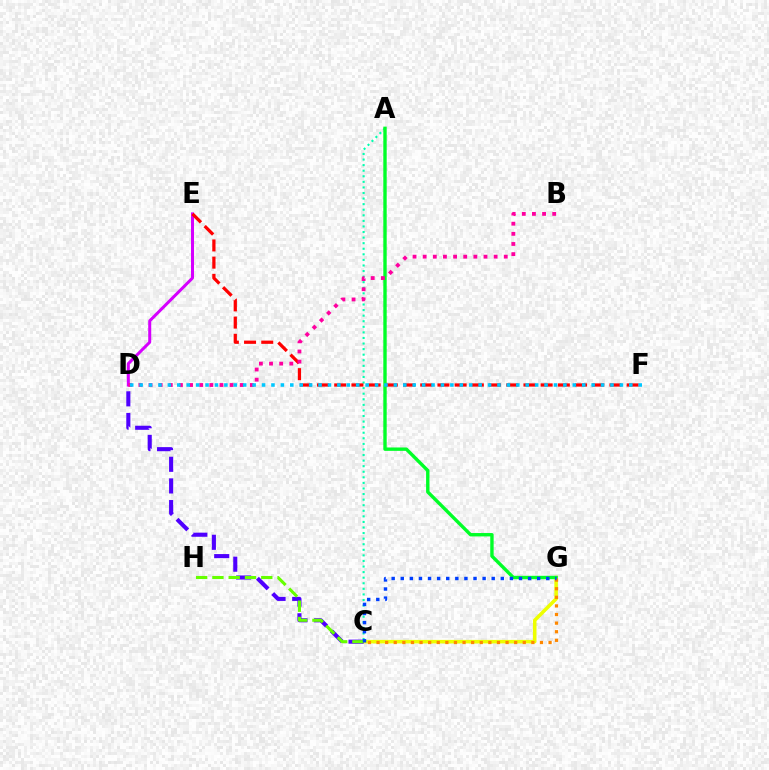{('C', 'G'): [{'color': '#eeff00', 'line_style': 'solid', 'thickness': 2.55}, {'color': '#ff8800', 'line_style': 'dotted', 'thickness': 2.34}, {'color': '#003fff', 'line_style': 'dotted', 'thickness': 2.47}], ('D', 'E'): [{'color': '#d600ff', 'line_style': 'solid', 'thickness': 2.17}], ('A', 'C'): [{'color': '#00ffaf', 'line_style': 'dotted', 'thickness': 1.51}], ('A', 'G'): [{'color': '#00ff27', 'line_style': 'solid', 'thickness': 2.43}], ('C', 'D'): [{'color': '#4f00ff', 'line_style': 'dashed', 'thickness': 2.94}], ('E', 'F'): [{'color': '#ff0000', 'line_style': 'dashed', 'thickness': 2.34}], ('C', 'H'): [{'color': '#66ff00', 'line_style': 'dashed', 'thickness': 2.21}], ('B', 'D'): [{'color': '#ff00a0', 'line_style': 'dotted', 'thickness': 2.75}], ('D', 'F'): [{'color': '#00c7ff', 'line_style': 'dotted', 'thickness': 2.56}]}